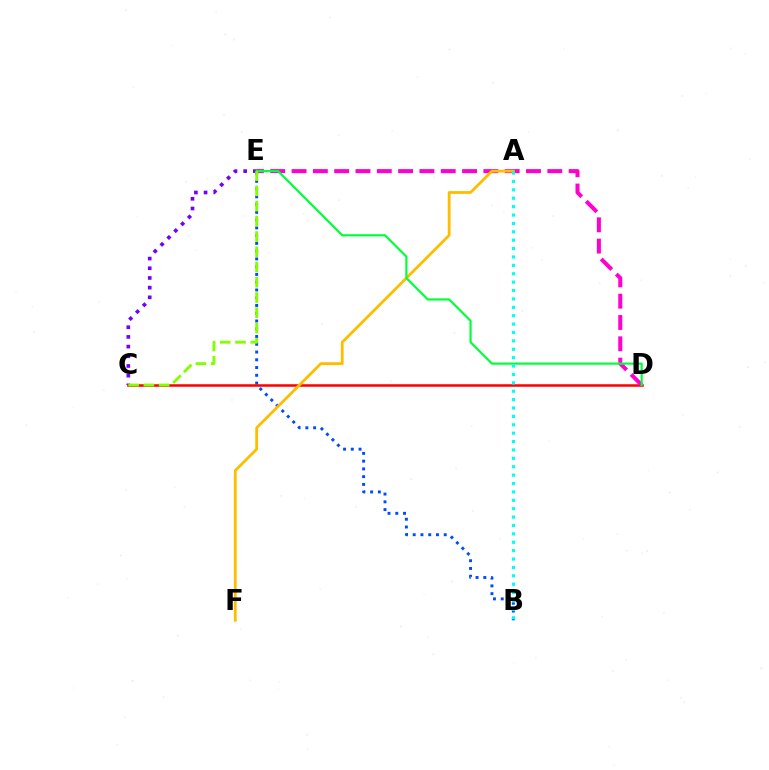{('B', 'E'): [{'color': '#004bff', 'line_style': 'dotted', 'thickness': 2.11}], ('C', 'E'): [{'color': '#7200ff', 'line_style': 'dotted', 'thickness': 2.63}, {'color': '#84ff00', 'line_style': 'dashed', 'thickness': 2.07}], ('C', 'D'): [{'color': '#ff0000', 'line_style': 'solid', 'thickness': 1.82}], ('D', 'E'): [{'color': '#ff00cf', 'line_style': 'dashed', 'thickness': 2.9}, {'color': '#00ff39', 'line_style': 'solid', 'thickness': 1.56}], ('A', 'F'): [{'color': '#ffbd00', 'line_style': 'solid', 'thickness': 2.02}], ('A', 'B'): [{'color': '#00fff6', 'line_style': 'dotted', 'thickness': 2.28}]}